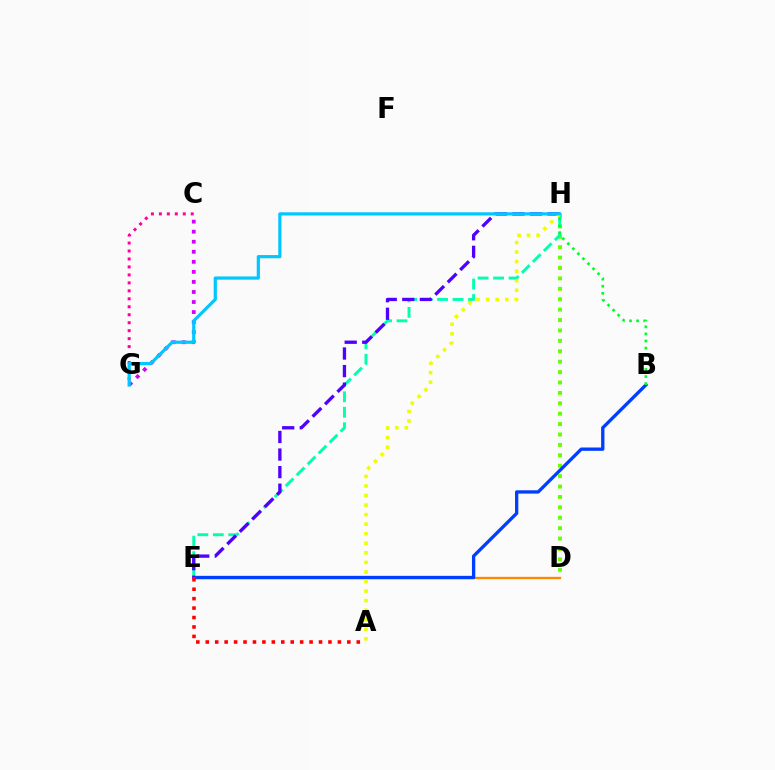{('D', 'E'): [{'color': '#ff8800', 'line_style': 'solid', 'thickness': 1.67}], ('D', 'H'): [{'color': '#66ff00', 'line_style': 'dotted', 'thickness': 2.83}], ('C', 'G'): [{'color': '#d600ff', 'line_style': 'dotted', 'thickness': 2.73}, {'color': '#ff00a0', 'line_style': 'dotted', 'thickness': 2.16}], ('B', 'E'): [{'color': '#003fff', 'line_style': 'solid', 'thickness': 2.39}], ('A', 'E'): [{'color': '#ff0000', 'line_style': 'dotted', 'thickness': 2.56}], ('E', 'H'): [{'color': '#00ffaf', 'line_style': 'dashed', 'thickness': 2.1}, {'color': '#4f00ff', 'line_style': 'dashed', 'thickness': 2.39}], ('B', 'H'): [{'color': '#00ff27', 'line_style': 'dotted', 'thickness': 1.93}], ('A', 'H'): [{'color': '#eeff00', 'line_style': 'dotted', 'thickness': 2.6}], ('G', 'H'): [{'color': '#00c7ff', 'line_style': 'solid', 'thickness': 2.31}]}